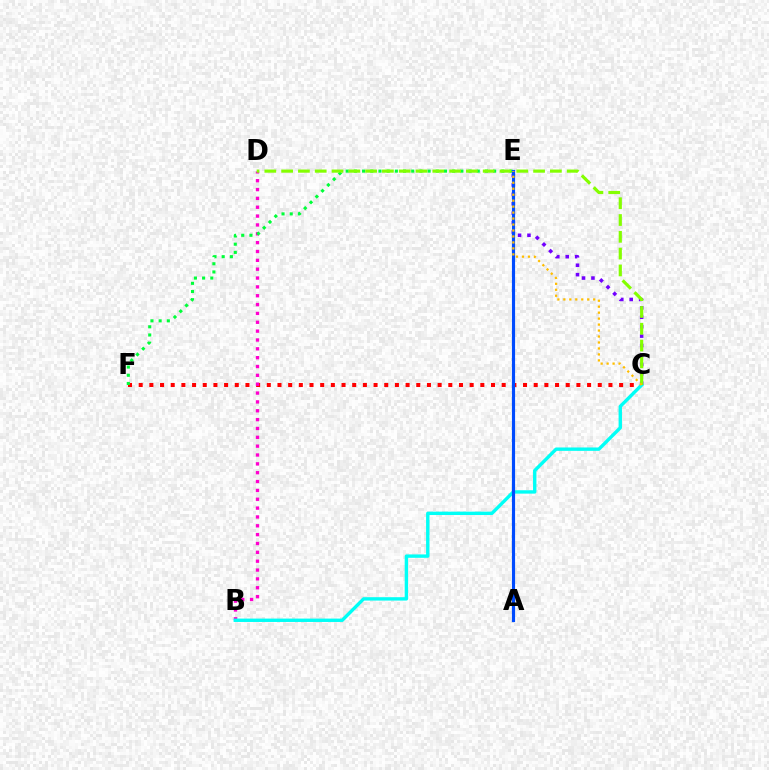{('C', 'F'): [{'color': '#ff0000', 'line_style': 'dotted', 'thickness': 2.9}], ('C', 'E'): [{'color': '#7200ff', 'line_style': 'dotted', 'thickness': 2.56}, {'color': '#ffbd00', 'line_style': 'dotted', 'thickness': 1.62}], ('B', 'D'): [{'color': '#ff00cf', 'line_style': 'dotted', 'thickness': 2.4}], ('B', 'C'): [{'color': '#00fff6', 'line_style': 'solid', 'thickness': 2.43}], ('E', 'F'): [{'color': '#00ff39', 'line_style': 'dotted', 'thickness': 2.23}], ('C', 'D'): [{'color': '#84ff00', 'line_style': 'dashed', 'thickness': 2.28}], ('A', 'E'): [{'color': '#004bff', 'line_style': 'solid', 'thickness': 2.27}]}